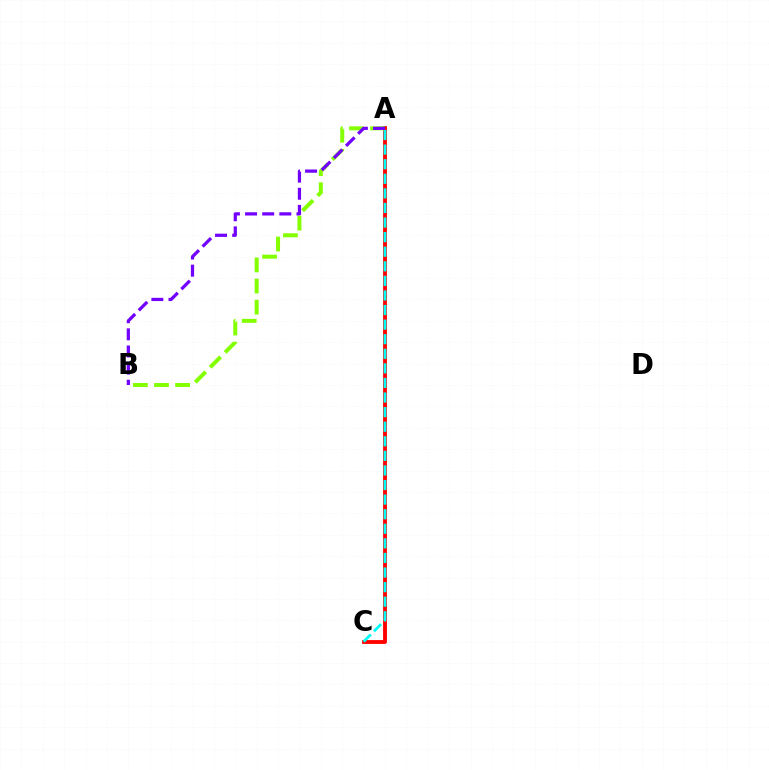{('A', 'C'): [{'color': '#ff0000', 'line_style': 'solid', 'thickness': 2.76}, {'color': '#00fff6', 'line_style': 'dashed', 'thickness': 1.98}], ('A', 'B'): [{'color': '#84ff00', 'line_style': 'dashed', 'thickness': 2.87}, {'color': '#7200ff', 'line_style': 'dashed', 'thickness': 2.33}]}